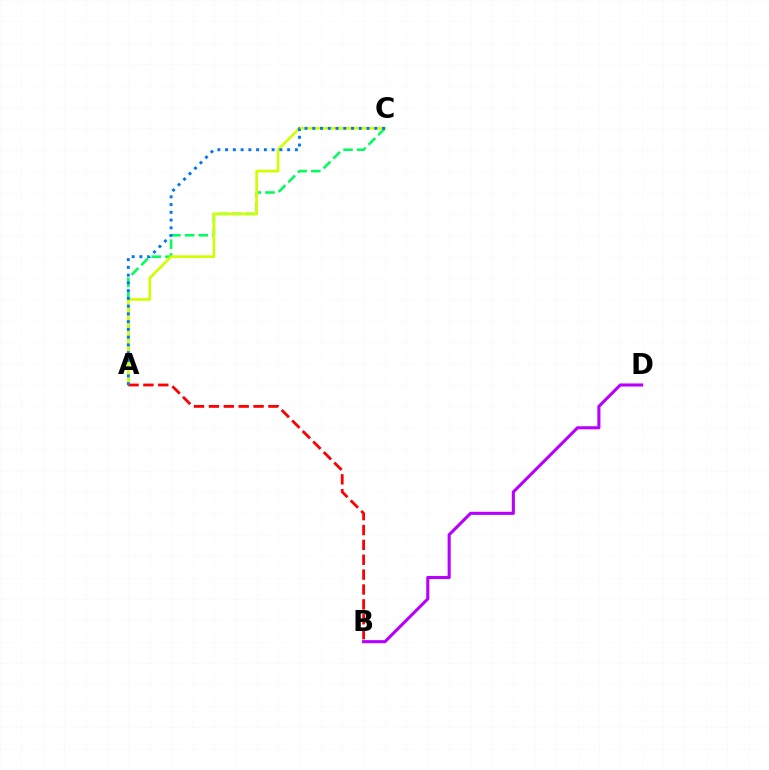{('A', 'C'): [{'color': '#00ff5c', 'line_style': 'dashed', 'thickness': 1.86}, {'color': '#d1ff00', 'line_style': 'solid', 'thickness': 1.92}, {'color': '#0074ff', 'line_style': 'dotted', 'thickness': 2.11}], ('B', 'D'): [{'color': '#b900ff', 'line_style': 'solid', 'thickness': 2.22}], ('A', 'B'): [{'color': '#ff0000', 'line_style': 'dashed', 'thickness': 2.02}]}